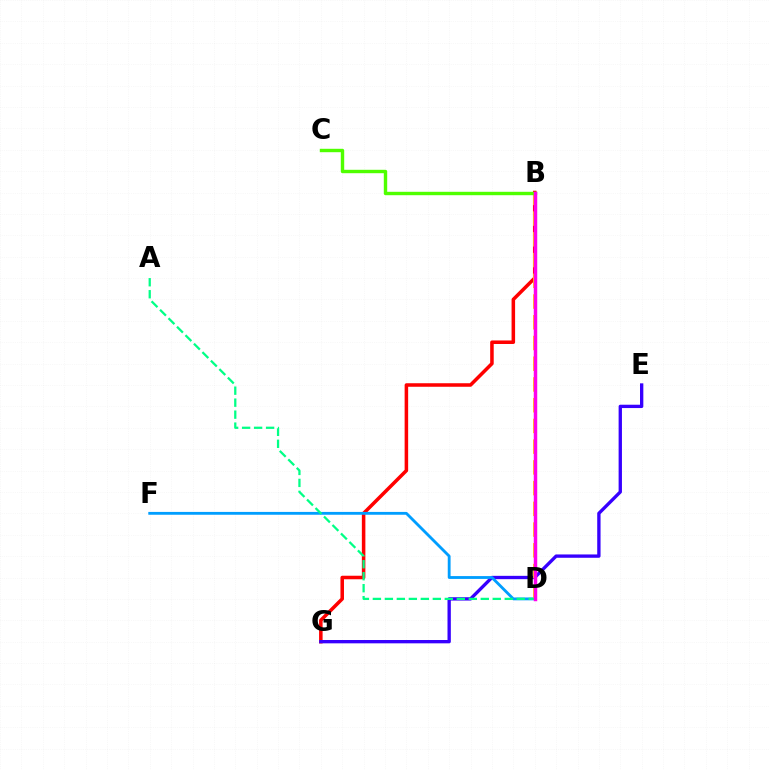{('B', 'G'): [{'color': '#ff0000', 'line_style': 'solid', 'thickness': 2.54}], ('E', 'G'): [{'color': '#3700ff', 'line_style': 'solid', 'thickness': 2.4}], ('D', 'F'): [{'color': '#009eff', 'line_style': 'solid', 'thickness': 2.04}], ('B', 'D'): [{'color': '#ffd500', 'line_style': 'dashed', 'thickness': 2.82}, {'color': '#ff00ed', 'line_style': 'solid', 'thickness': 2.5}], ('A', 'D'): [{'color': '#00ff86', 'line_style': 'dashed', 'thickness': 1.63}], ('B', 'C'): [{'color': '#4fff00', 'line_style': 'solid', 'thickness': 2.45}]}